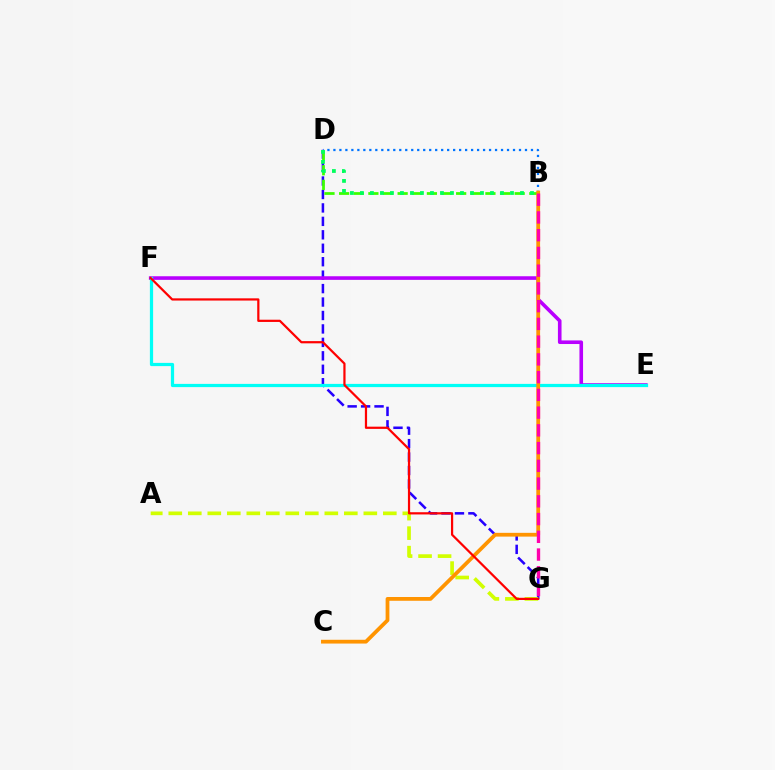{('D', 'G'): [{'color': '#2500ff', 'line_style': 'dashed', 'thickness': 1.83}], ('E', 'F'): [{'color': '#b900ff', 'line_style': 'solid', 'thickness': 2.6}, {'color': '#00fff6', 'line_style': 'solid', 'thickness': 2.32}], ('B', 'D'): [{'color': '#3dff00', 'line_style': 'dashed', 'thickness': 1.99}, {'color': '#0074ff', 'line_style': 'dotted', 'thickness': 1.63}, {'color': '#00ff5c', 'line_style': 'dotted', 'thickness': 2.72}], ('A', 'G'): [{'color': '#d1ff00', 'line_style': 'dashed', 'thickness': 2.65}], ('B', 'C'): [{'color': '#ff9400', 'line_style': 'solid', 'thickness': 2.72}], ('B', 'G'): [{'color': '#ff00ac', 'line_style': 'dashed', 'thickness': 2.41}], ('F', 'G'): [{'color': '#ff0000', 'line_style': 'solid', 'thickness': 1.6}]}